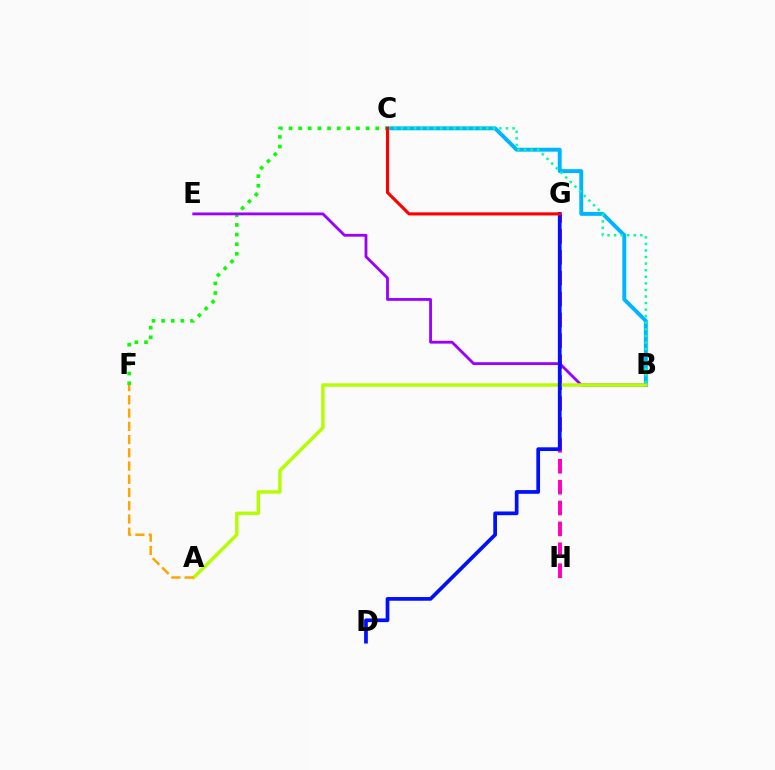{('B', 'C'): [{'color': '#00b5ff', 'line_style': 'solid', 'thickness': 2.82}, {'color': '#00ff9d', 'line_style': 'dotted', 'thickness': 1.78}], ('G', 'H'): [{'color': '#ff00bd', 'line_style': 'dashed', 'thickness': 2.84}], ('C', 'F'): [{'color': '#08ff00', 'line_style': 'dotted', 'thickness': 2.62}], ('B', 'E'): [{'color': '#9b00ff', 'line_style': 'solid', 'thickness': 2.02}], ('A', 'B'): [{'color': '#b3ff00', 'line_style': 'solid', 'thickness': 2.47}], ('A', 'F'): [{'color': '#ffa500', 'line_style': 'dashed', 'thickness': 1.8}], ('D', 'G'): [{'color': '#0010ff', 'line_style': 'solid', 'thickness': 2.68}], ('C', 'G'): [{'color': '#ff0000', 'line_style': 'solid', 'thickness': 2.24}]}